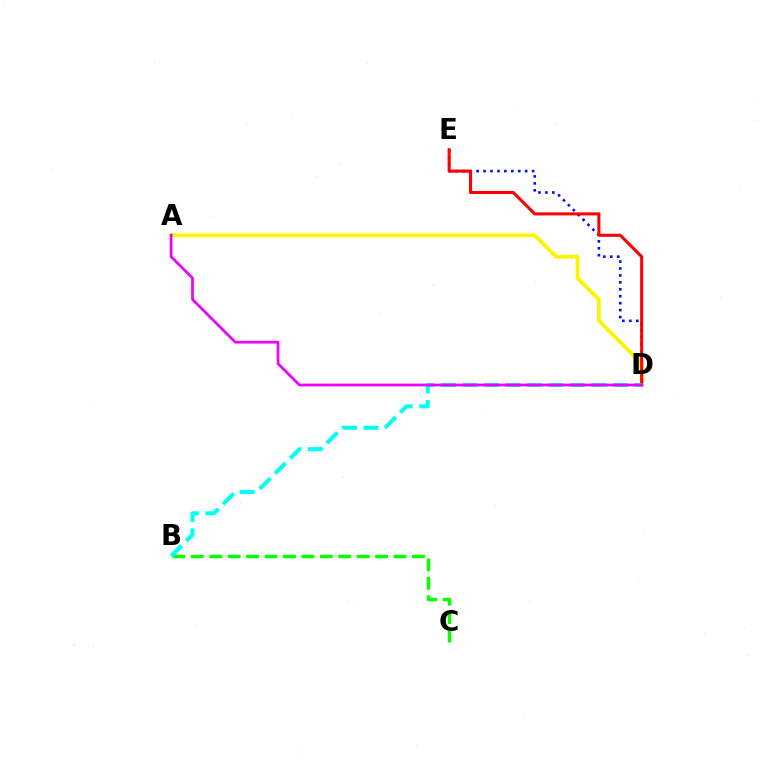{('D', 'E'): [{'color': '#0010ff', 'line_style': 'dotted', 'thickness': 1.88}, {'color': '#ff0000', 'line_style': 'solid', 'thickness': 2.2}], ('A', 'D'): [{'color': '#fcf500', 'line_style': 'solid', 'thickness': 2.72}, {'color': '#ee00ff', 'line_style': 'solid', 'thickness': 1.98}], ('B', 'C'): [{'color': '#08ff00', 'line_style': 'dashed', 'thickness': 2.5}], ('B', 'D'): [{'color': '#00fff6', 'line_style': 'dashed', 'thickness': 2.92}]}